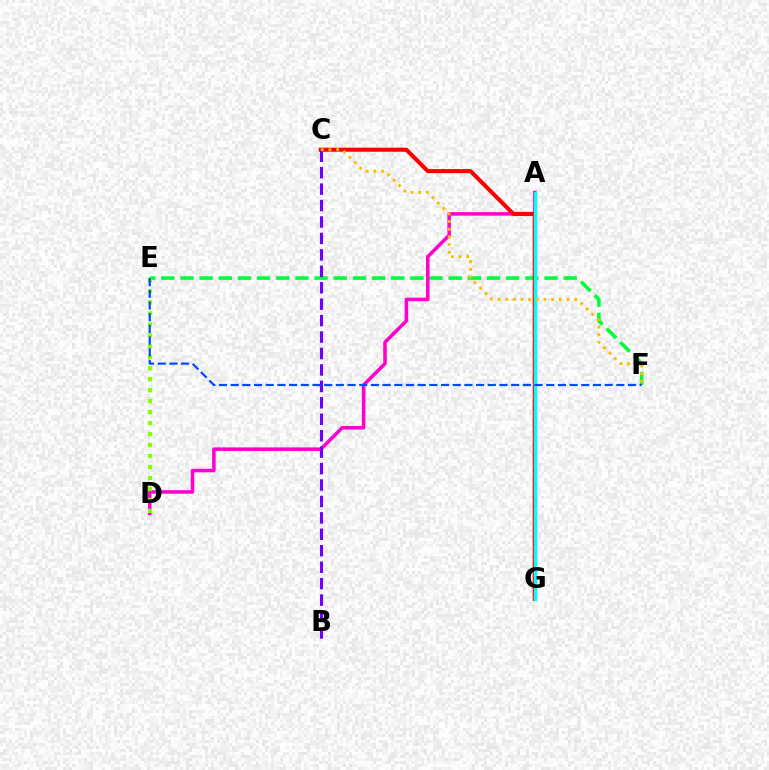{('E', 'F'): [{'color': '#00ff39', 'line_style': 'dashed', 'thickness': 2.6}, {'color': '#004bff', 'line_style': 'dashed', 'thickness': 1.59}], ('A', 'D'): [{'color': '#ff00cf', 'line_style': 'solid', 'thickness': 2.55}], ('D', 'E'): [{'color': '#84ff00', 'line_style': 'dotted', 'thickness': 2.98}], ('C', 'G'): [{'color': '#ff0000', 'line_style': 'solid', 'thickness': 2.92}], ('B', 'C'): [{'color': '#7200ff', 'line_style': 'dashed', 'thickness': 2.23}], ('A', 'G'): [{'color': '#00fff6', 'line_style': 'solid', 'thickness': 2.45}], ('C', 'F'): [{'color': '#ffbd00', 'line_style': 'dotted', 'thickness': 2.08}]}